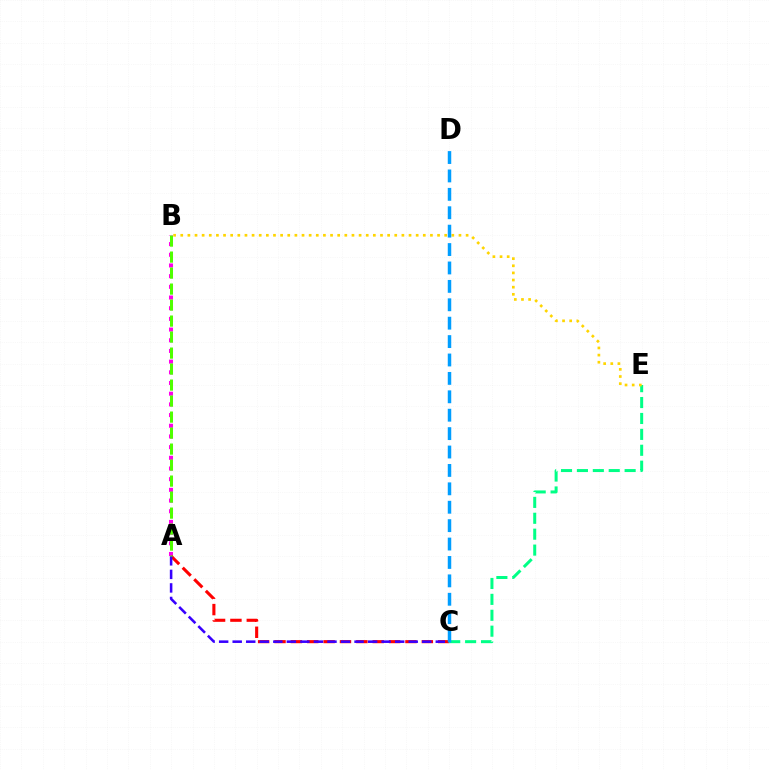{('A', 'B'): [{'color': '#ff00ed', 'line_style': 'dotted', 'thickness': 2.9}, {'color': '#4fff00', 'line_style': 'dashed', 'thickness': 2.17}], ('A', 'C'): [{'color': '#ff0000', 'line_style': 'dashed', 'thickness': 2.22}, {'color': '#3700ff', 'line_style': 'dashed', 'thickness': 1.84}], ('C', 'E'): [{'color': '#00ff86', 'line_style': 'dashed', 'thickness': 2.16}], ('B', 'E'): [{'color': '#ffd500', 'line_style': 'dotted', 'thickness': 1.94}], ('C', 'D'): [{'color': '#009eff', 'line_style': 'dashed', 'thickness': 2.5}]}